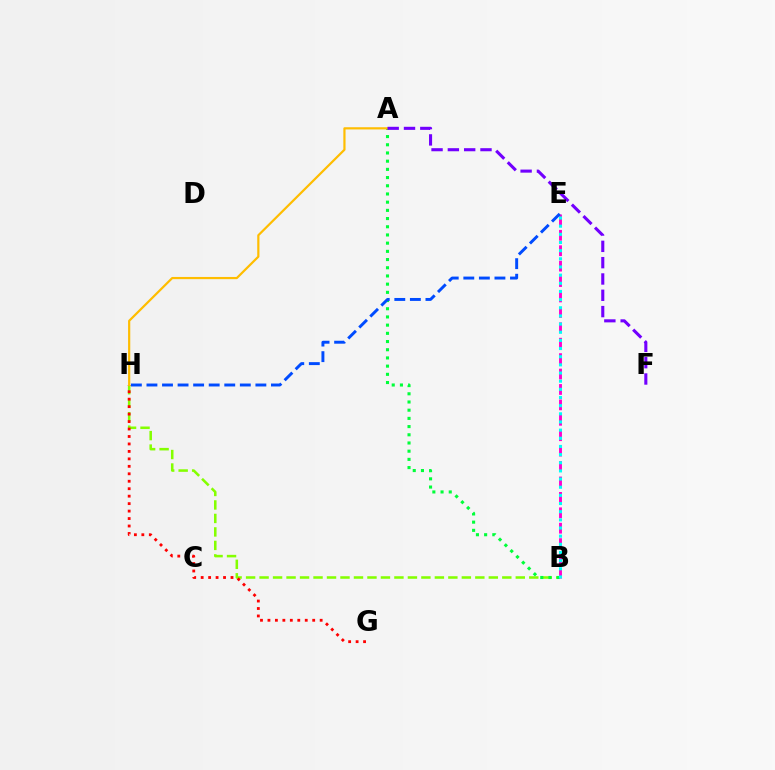{('B', 'H'): [{'color': '#84ff00', 'line_style': 'dashed', 'thickness': 1.83}], ('G', 'H'): [{'color': '#ff0000', 'line_style': 'dotted', 'thickness': 2.03}], ('A', 'B'): [{'color': '#00ff39', 'line_style': 'dotted', 'thickness': 2.23}], ('B', 'E'): [{'color': '#ff00cf', 'line_style': 'dashed', 'thickness': 2.09}, {'color': '#00fff6', 'line_style': 'dotted', 'thickness': 2.22}], ('A', 'H'): [{'color': '#ffbd00', 'line_style': 'solid', 'thickness': 1.58}], ('A', 'F'): [{'color': '#7200ff', 'line_style': 'dashed', 'thickness': 2.22}], ('E', 'H'): [{'color': '#004bff', 'line_style': 'dashed', 'thickness': 2.11}]}